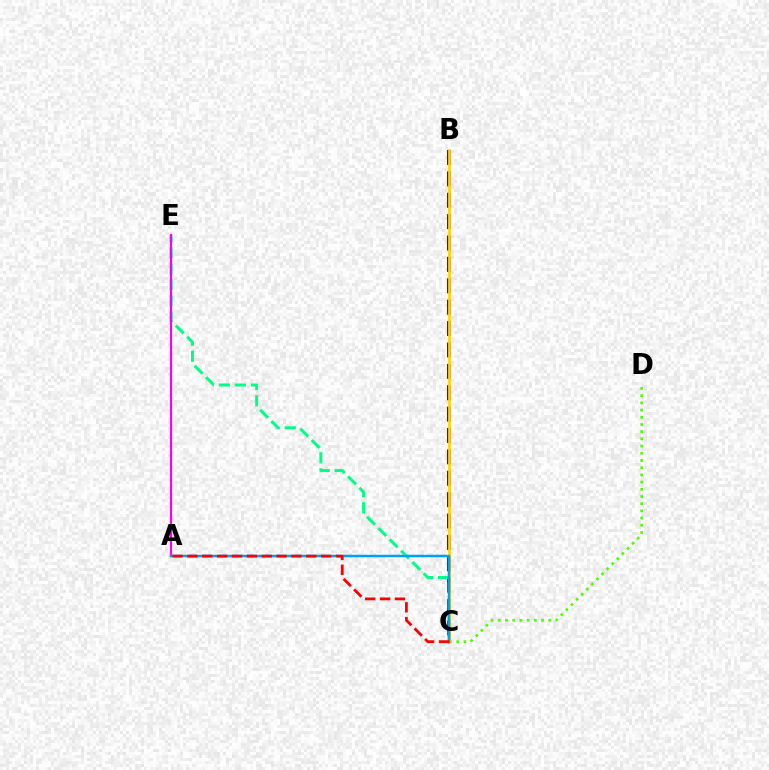{('B', 'C'): [{'color': '#3700ff', 'line_style': 'dashed', 'thickness': 2.91}, {'color': '#ffd500', 'line_style': 'solid', 'thickness': 1.93}], ('C', 'E'): [{'color': '#00ff86', 'line_style': 'dashed', 'thickness': 2.18}], ('C', 'D'): [{'color': '#4fff00', 'line_style': 'dotted', 'thickness': 1.96}], ('A', 'E'): [{'color': '#ff00ed', 'line_style': 'solid', 'thickness': 1.58}], ('A', 'C'): [{'color': '#009eff', 'line_style': 'solid', 'thickness': 1.79}, {'color': '#ff0000', 'line_style': 'dashed', 'thickness': 2.02}]}